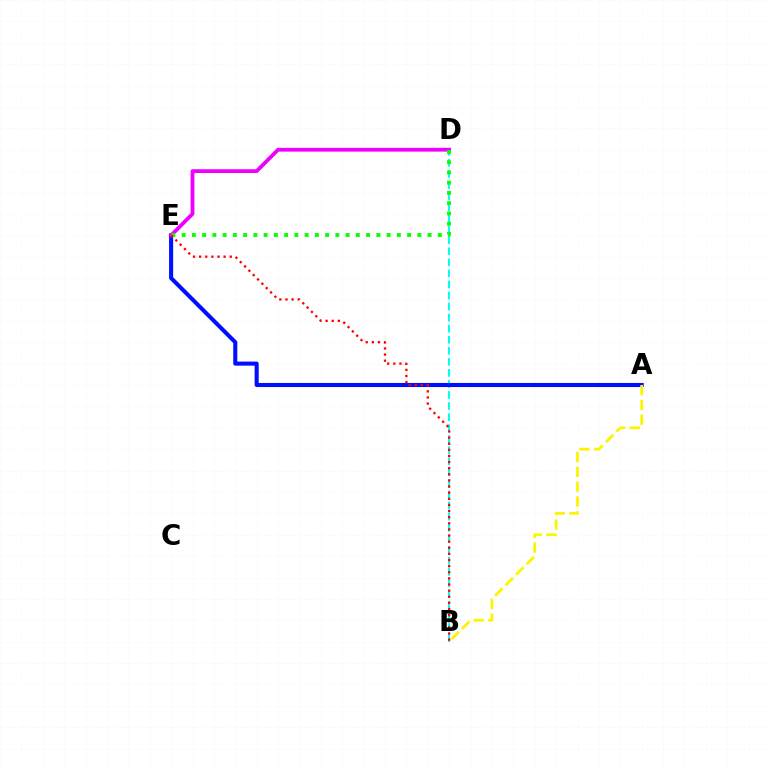{('B', 'D'): [{'color': '#00fff6', 'line_style': 'dashed', 'thickness': 1.5}], ('A', 'E'): [{'color': '#0010ff', 'line_style': 'solid', 'thickness': 2.93}], ('D', 'E'): [{'color': '#ee00ff', 'line_style': 'solid', 'thickness': 2.73}, {'color': '#08ff00', 'line_style': 'dotted', 'thickness': 2.78}], ('A', 'B'): [{'color': '#fcf500', 'line_style': 'dashed', 'thickness': 2.01}], ('B', 'E'): [{'color': '#ff0000', 'line_style': 'dotted', 'thickness': 1.66}]}